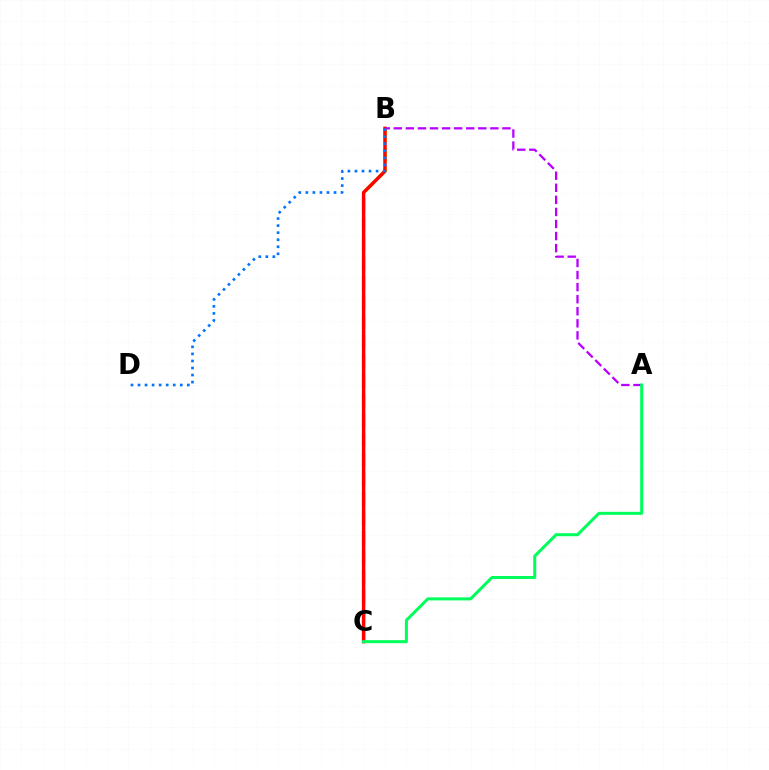{('B', 'C'): [{'color': '#d1ff00', 'line_style': 'dashed', 'thickness': 2.66}, {'color': '#ff0000', 'line_style': 'solid', 'thickness': 2.46}], ('A', 'B'): [{'color': '#b900ff', 'line_style': 'dashed', 'thickness': 1.64}], ('A', 'C'): [{'color': '#00ff5c', 'line_style': 'solid', 'thickness': 2.18}], ('B', 'D'): [{'color': '#0074ff', 'line_style': 'dotted', 'thickness': 1.92}]}